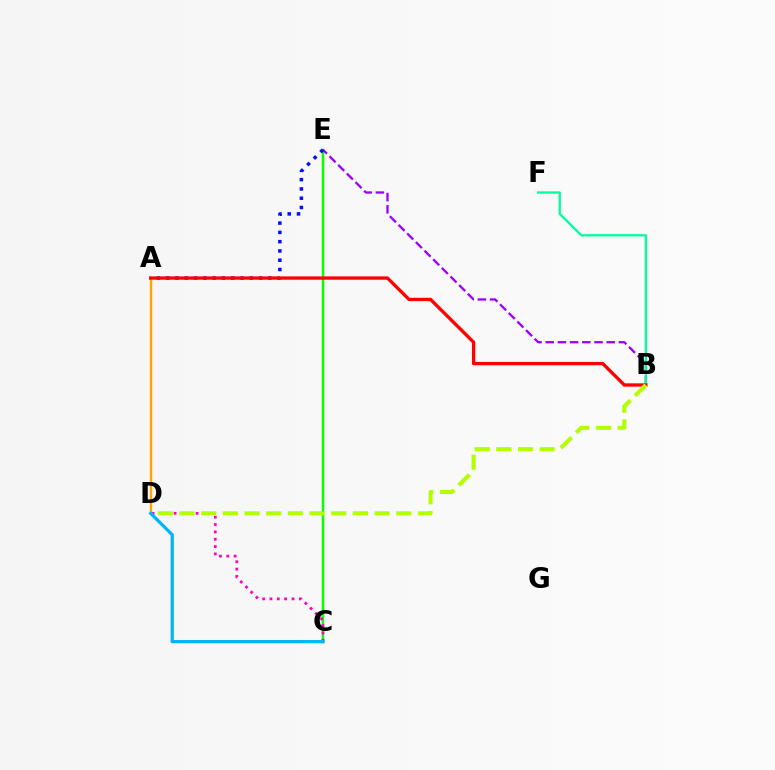{('A', 'D'): [{'color': '#ffa500', 'line_style': 'solid', 'thickness': 1.69}], ('C', 'E'): [{'color': '#08ff00', 'line_style': 'solid', 'thickness': 1.78}], ('B', 'E'): [{'color': '#9b00ff', 'line_style': 'dashed', 'thickness': 1.66}], ('C', 'D'): [{'color': '#ff00bd', 'line_style': 'dotted', 'thickness': 1.99}, {'color': '#00b5ff', 'line_style': 'solid', 'thickness': 2.33}], ('A', 'E'): [{'color': '#0010ff', 'line_style': 'dotted', 'thickness': 2.52}], ('B', 'F'): [{'color': '#00ff9d', 'line_style': 'solid', 'thickness': 1.65}], ('A', 'B'): [{'color': '#ff0000', 'line_style': 'solid', 'thickness': 2.4}], ('B', 'D'): [{'color': '#b3ff00', 'line_style': 'dashed', 'thickness': 2.94}]}